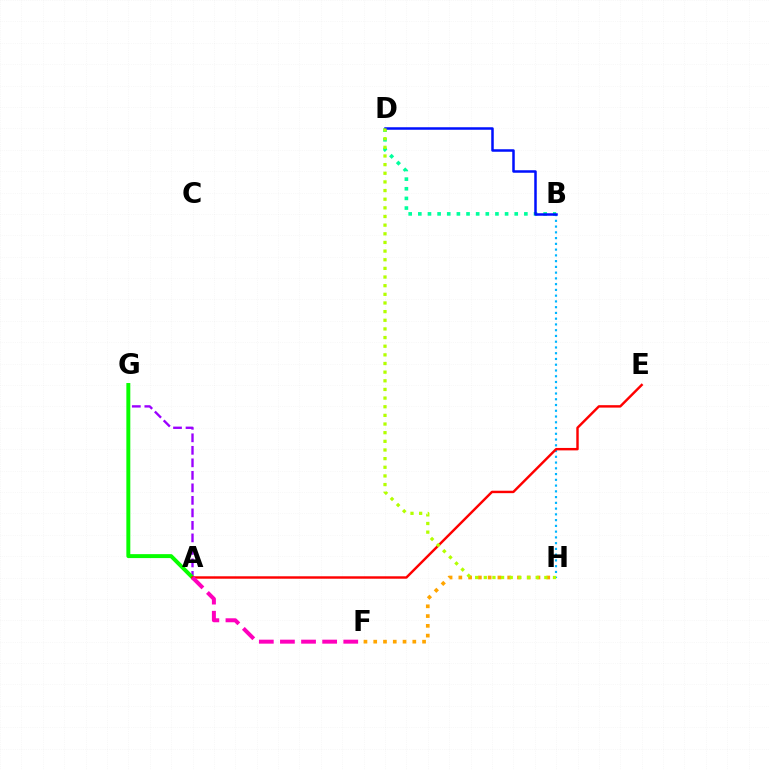{('A', 'G'): [{'color': '#9b00ff', 'line_style': 'dashed', 'thickness': 1.7}, {'color': '#08ff00', 'line_style': 'solid', 'thickness': 2.84}], ('B', 'D'): [{'color': '#00ff9d', 'line_style': 'dotted', 'thickness': 2.62}, {'color': '#0010ff', 'line_style': 'solid', 'thickness': 1.81}], ('F', 'H'): [{'color': '#ffa500', 'line_style': 'dotted', 'thickness': 2.65}], ('B', 'H'): [{'color': '#00b5ff', 'line_style': 'dotted', 'thickness': 1.56}], ('A', 'E'): [{'color': '#ff0000', 'line_style': 'solid', 'thickness': 1.75}], ('A', 'F'): [{'color': '#ff00bd', 'line_style': 'dashed', 'thickness': 2.87}], ('D', 'H'): [{'color': '#b3ff00', 'line_style': 'dotted', 'thickness': 2.35}]}